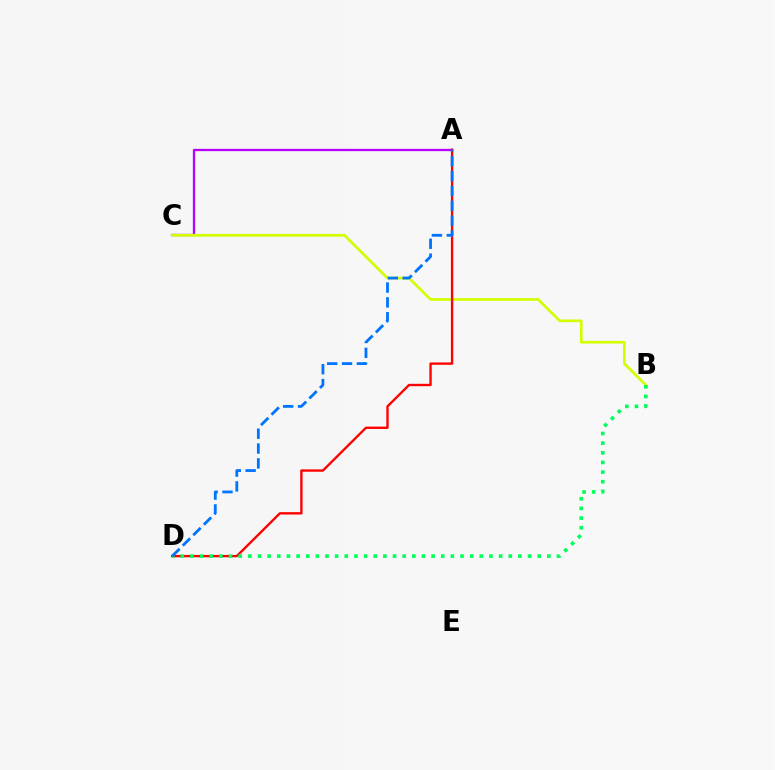{('A', 'C'): [{'color': '#b900ff', 'line_style': 'solid', 'thickness': 1.65}], ('B', 'C'): [{'color': '#d1ff00', 'line_style': 'solid', 'thickness': 1.93}], ('A', 'D'): [{'color': '#ff0000', 'line_style': 'solid', 'thickness': 1.7}, {'color': '#0074ff', 'line_style': 'dashed', 'thickness': 2.02}], ('B', 'D'): [{'color': '#00ff5c', 'line_style': 'dotted', 'thickness': 2.62}]}